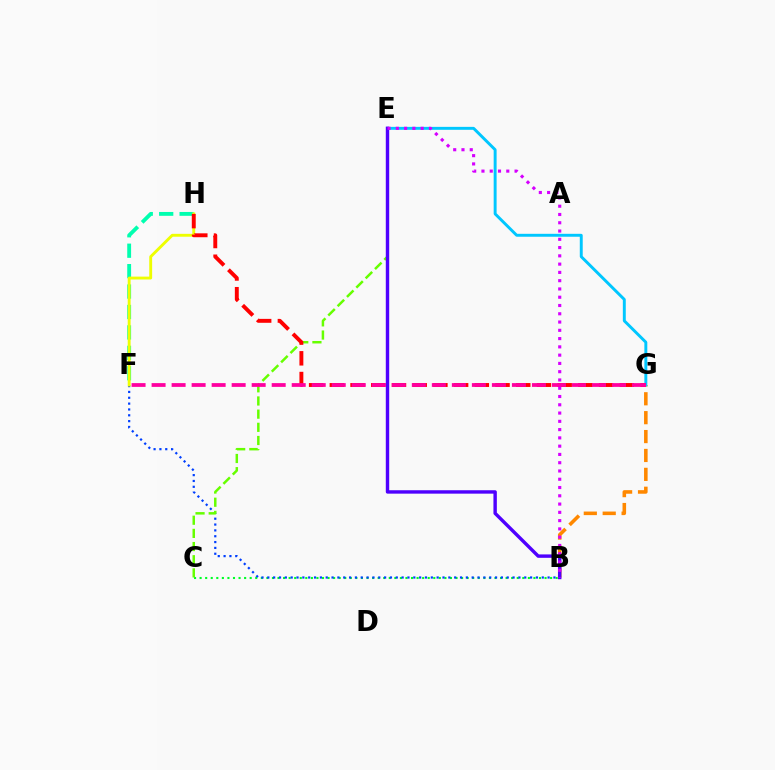{('B', 'G'): [{'color': '#ff8800', 'line_style': 'dashed', 'thickness': 2.57}], ('B', 'C'): [{'color': '#00ff27', 'line_style': 'dotted', 'thickness': 1.51}], ('F', 'H'): [{'color': '#00ffaf', 'line_style': 'dashed', 'thickness': 2.77}, {'color': '#eeff00', 'line_style': 'solid', 'thickness': 2.07}], ('B', 'F'): [{'color': '#003fff', 'line_style': 'dotted', 'thickness': 1.59}], ('C', 'E'): [{'color': '#66ff00', 'line_style': 'dashed', 'thickness': 1.79}], ('E', 'G'): [{'color': '#00c7ff', 'line_style': 'solid', 'thickness': 2.11}], ('G', 'H'): [{'color': '#ff0000', 'line_style': 'dashed', 'thickness': 2.81}], ('B', 'E'): [{'color': '#4f00ff', 'line_style': 'solid', 'thickness': 2.46}, {'color': '#d600ff', 'line_style': 'dotted', 'thickness': 2.25}], ('F', 'G'): [{'color': '#ff00a0', 'line_style': 'dashed', 'thickness': 2.72}]}